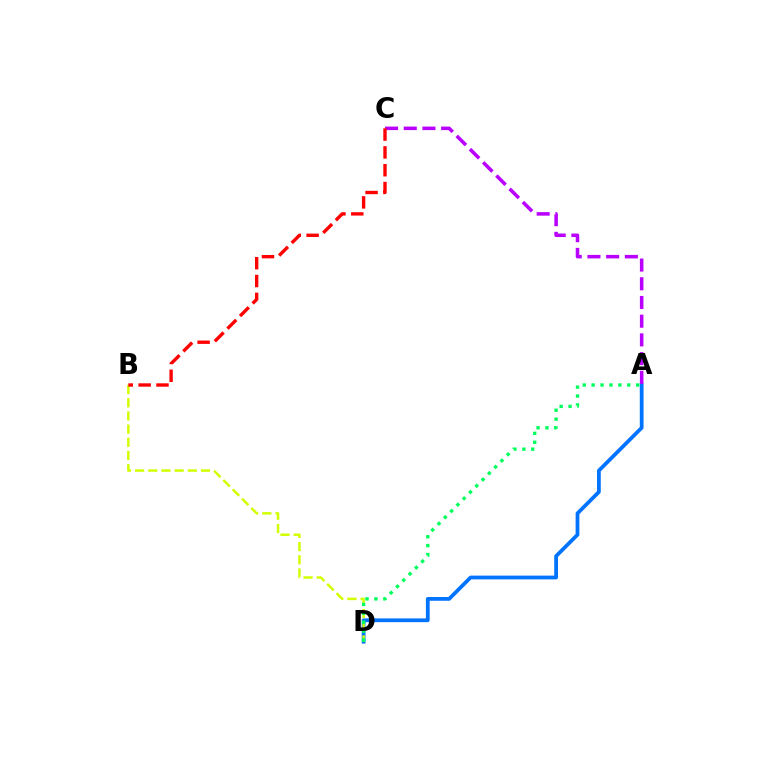{('A', 'D'): [{'color': '#0074ff', 'line_style': 'solid', 'thickness': 2.71}, {'color': '#00ff5c', 'line_style': 'dotted', 'thickness': 2.42}], ('B', 'D'): [{'color': '#d1ff00', 'line_style': 'dashed', 'thickness': 1.79}], ('A', 'C'): [{'color': '#b900ff', 'line_style': 'dashed', 'thickness': 2.54}], ('B', 'C'): [{'color': '#ff0000', 'line_style': 'dashed', 'thickness': 2.42}]}